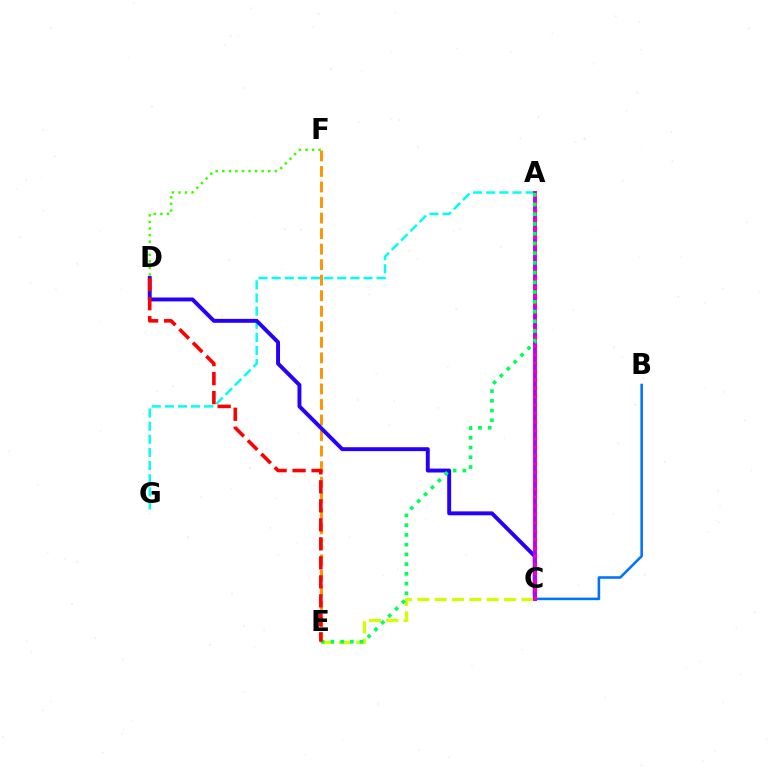{('A', 'G'): [{'color': '#00fff6', 'line_style': 'dashed', 'thickness': 1.78}], ('B', 'C'): [{'color': '#0074ff', 'line_style': 'solid', 'thickness': 1.85}], ('E', 'F'): [{'color': '#ff9400', 'line_style': 'dashed', 'thickness': 2.11}], ('C', 'D'): [{'color': '#2500ff', 'line_style': 'solid', 'thickness': 2.82}], ('C', 'E'): [{'color': '#d1ff00', 'line_style': 'dashed', 'thickness': 2.36}], ('A', 'C'): [{'color': '#b900ff', 'line_style': 'solid', 'thickness': 2.81}, {'color': '#ff00ac', 'line_style': 'dotted', 'thickness': 2.28}], ('A', 'E'): [{'color': '#00ff5c', 'line_style': 'dotted', 'thickness': 2.64}], ('D', 'F'): [{'color': '#3dff00', 'line_style': 'dotted', 'thickness': 1.79}], ('D', 'E'): [{'color': '#ff0000', 'line_style': 'dashed', 'thickness': 2.58}]}